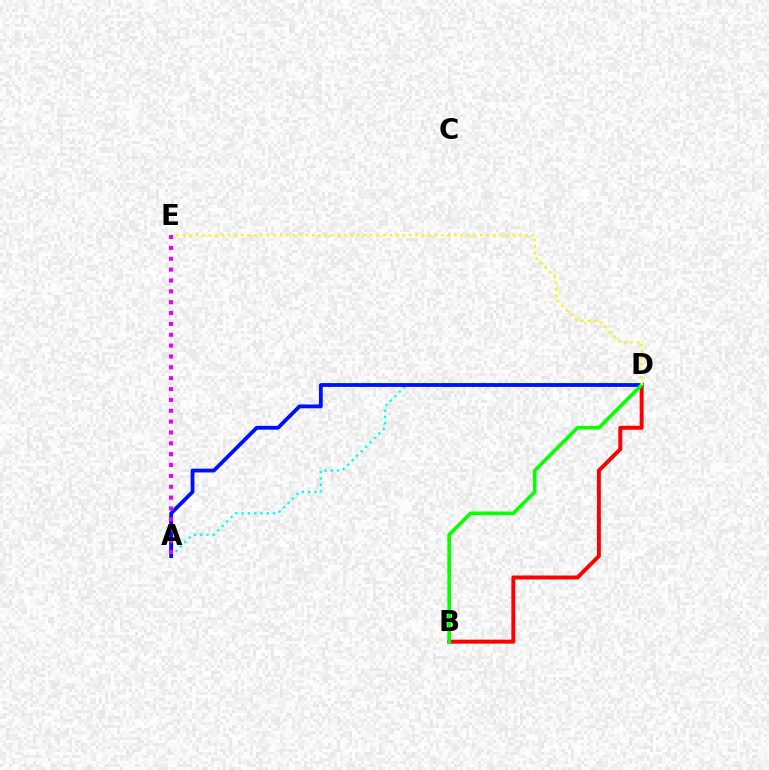{('B', 'D'): [{'color': '#ff0000', 'line_style': 'solid', 'thickness': 2.84}, {'color': '#08ff00', 'line_style': 'solid', 'thickness': 2.62}], ('A', 'D'): [{'color': '#00fff6', 'line_style': 'dotted', 'thickness': 1.71}, {'color': '#0010ff', 'line_style': 'solid', 'thickness': 2.75}], ('D', 'E'): [{'color': '#fcf500', 'line_style': 'dotted', 'thickness': 1.76}], ('A', 'E'): [{'color': '#ee00ff', 'line_style': 'dotted', 'thickness': 2.95}]}